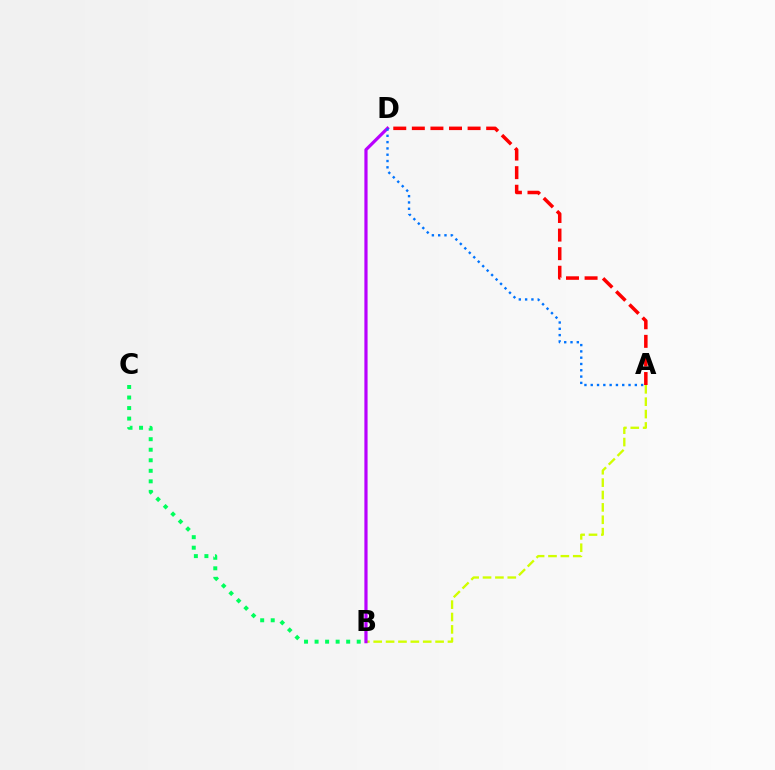{('A', 'B'): [{'color': '#d1ff00', 'line_style': 'dashed', 'thickness': 1.68}], ('B', 'D'): [{'color': '#b900ff', 'line_style': 'solid', 'thickness': 2.3}], ('A', 'D'): [{'color': '#ff0000', 'line_style': 'dashed', 'thickness': 2.52}, {'color': '#0074ff', 'line_style': 'dotted', 'thickness': 1.71}], ('B', 'C'): [{'color': '#00ff5c', 'line_style': 'dotted', 'thickness': 2.86}]}